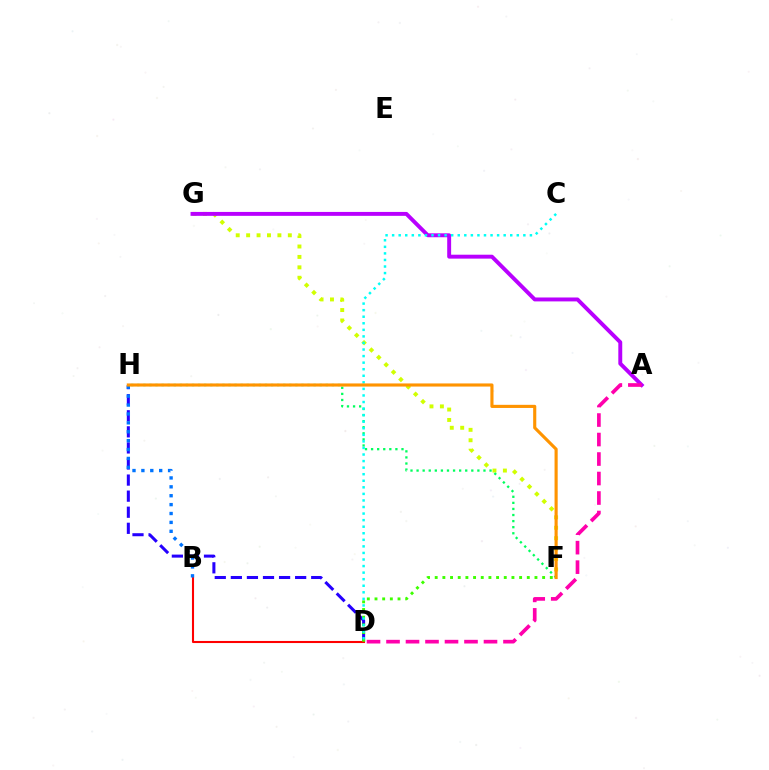{('F', 'G'): [{'color': '#d1ff00', 'line_style': 'dotted', 'thickness': 2.83}], ('A', 'G'): [{'color': '#b900ff', 'line_style': 'solid', 'thickness': 2.82}], ('A', 'D'): [{'color': '#ff00ac', 'line_style': 'dashed', 'thickness': 2.65}], ('F', 'H'): [{'color': '#00ff5c', 'line_style': 'dotted', 'thickness': 1.65}, {'color': '#ff9400', 'line_style': 'solid', 'thickness': 2.25}], ('D', 'H'): [{'color': '#2500ff', 'line_style': 'dashed', 'thickness': 2.18}], ('B', 'D'): [{'color': '#ff0000', 'line_style': 'solid', 'thickness': 1.5}], ('B', 'H'): [{'color': '#0074ff', 'line_style': 'dotted', 'thickness': 2.42}], ('D', 'F'): [{'color': '#3dff00', 'line_style': 'dotted', 'thickness': 2.08}], ('C', 'D'): [{'color': '#00fff6', 'line_style': 'dotted', 'thickness': 1.78}]}